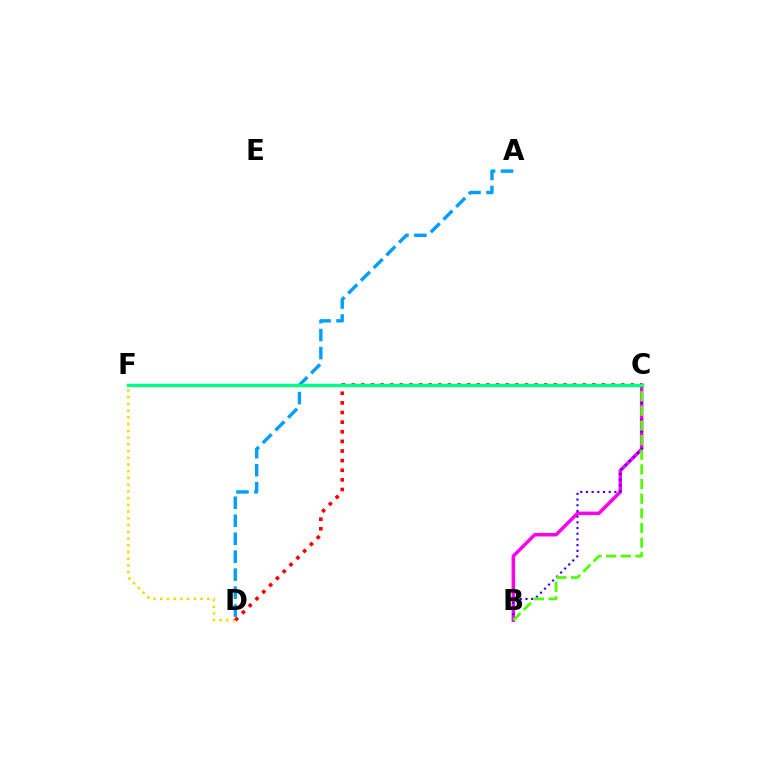{('B', 'C'): [{'color': '#ff00ed', 'line_style': 'solid', 'thickness': 2.52}, {'color': '#3700ff', 'line_style': 'dotted', 'thickness': 1.55}, {'color': '#4fff00', 'line_style': 'dashed', 'thickness': 1.99}], ('D', 'F'): [{'color': '#ffd500', 'line_style': 'dotted', 'thickness': 1.83}], ('C', 'D'): [{'color': '#ff0000', 'line_style': 'dotted', 'thickness': 2.62}], ('A', 'D'): [{'color': '#009eff', 'line_style': 'dashed', 'thickness': 2.44}], ('C', 'F'): [{'color': '#00ff86', 'line_style': 'solid', 'thickness': 2.45}]}